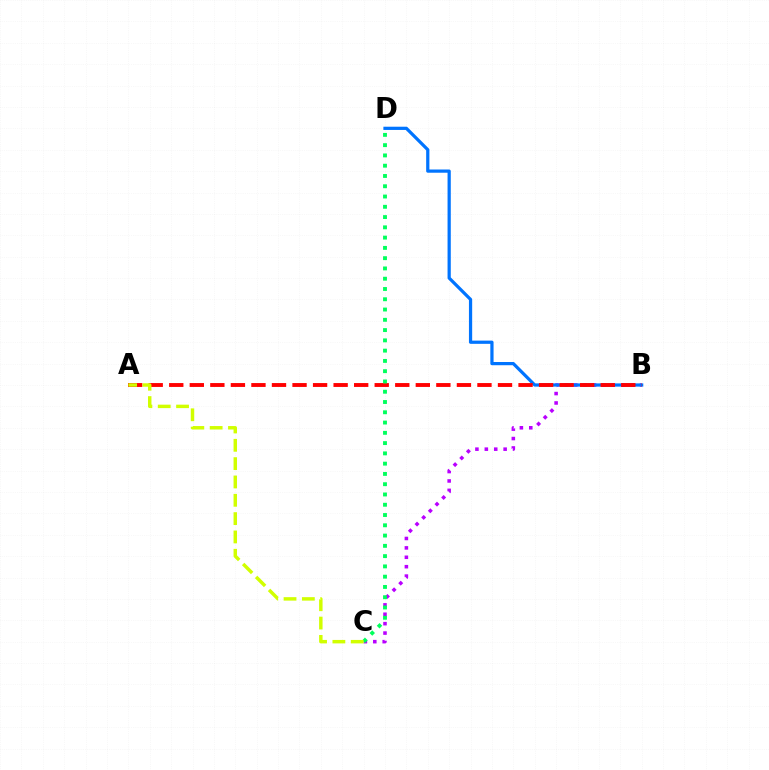{('B', 'C'): [{'color': '#b900ff', 'line_style': 'dotted', 'thickness': 2.56}], ('B', 'D'): [{'color': '#0074ff', 'line_style': 'solid', 'thickness': 2.32}], ('A', 'B'): [{'color': '#ff0000', 'line_style': 'dashed', 'thickness': 2.79}], ('C', 'D'): [{'color': '#00ff5c', 'line_style': 'dotted', 'thickness': 2.79}], ('A', 'C'): [{'color': '#d1ff00', 'line_style': 'dashed', 'thickness': 2.49}]}